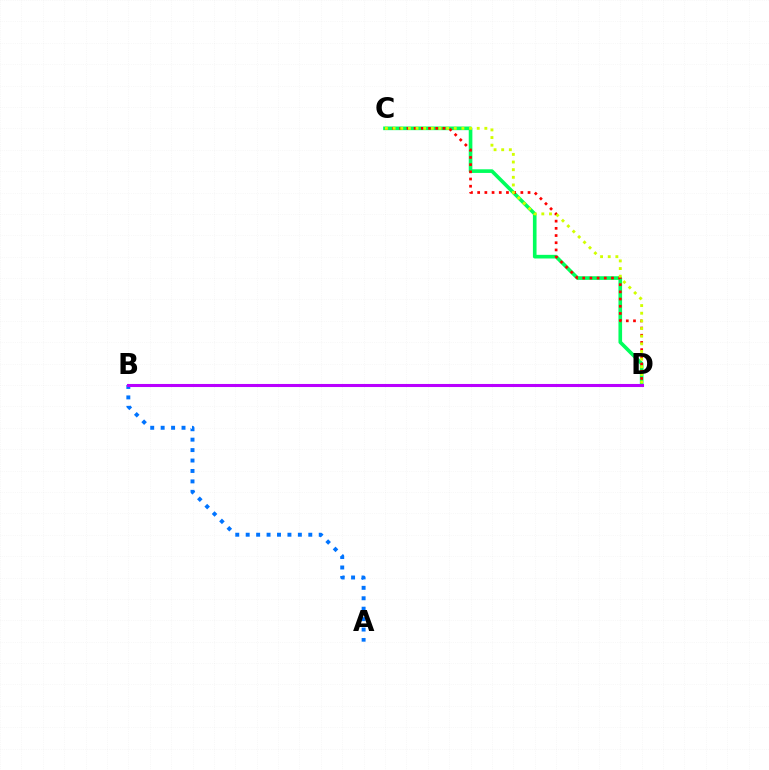{('C', 'D'): [{'color': '#00ff5c', 'line_style': 'solid', 'thickness': 2.62}, {'color': '#ff0000', 'line_style': 'dotted', 'thickness': 1.96}, {'color': '#d1ff00', 'line_style': 'dotted', 'thickness': 2.08}], ('A', 'B'): [{'color': '#0074ff', 'line_style': 'dotted', 'thickness': 2.83}], ('B', 'D'): [{'color': '#b900ff', 'line_style': 'solid', 'thickness': 2.21}]}